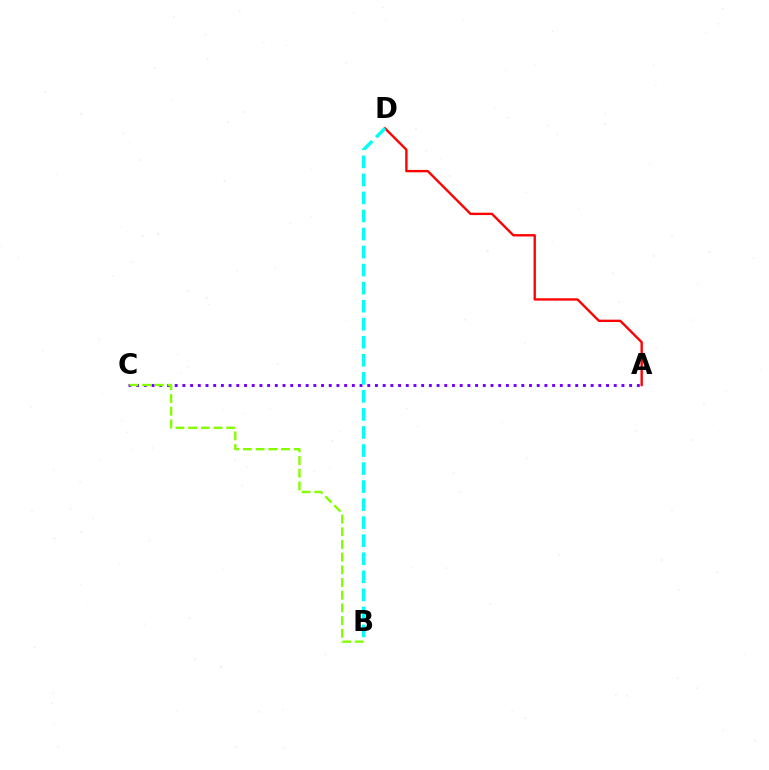{('A', 'C'): [{'color': '#7200ff', 'line_style': 'dotted', 'thickness': 2.09}], ('A', 'D'): [{'color': '#ff0000', 'line_style': 'solid', 'thickness': 1.7}], ('B', 'C'): [{'color': '#84ff00', 'line_style': 'dashed', 'thickness': 1.72}], ('B', 'D'): [{'color': '#00fff6', 'line_style': 'dashed', 'thickness': 2.45}]}